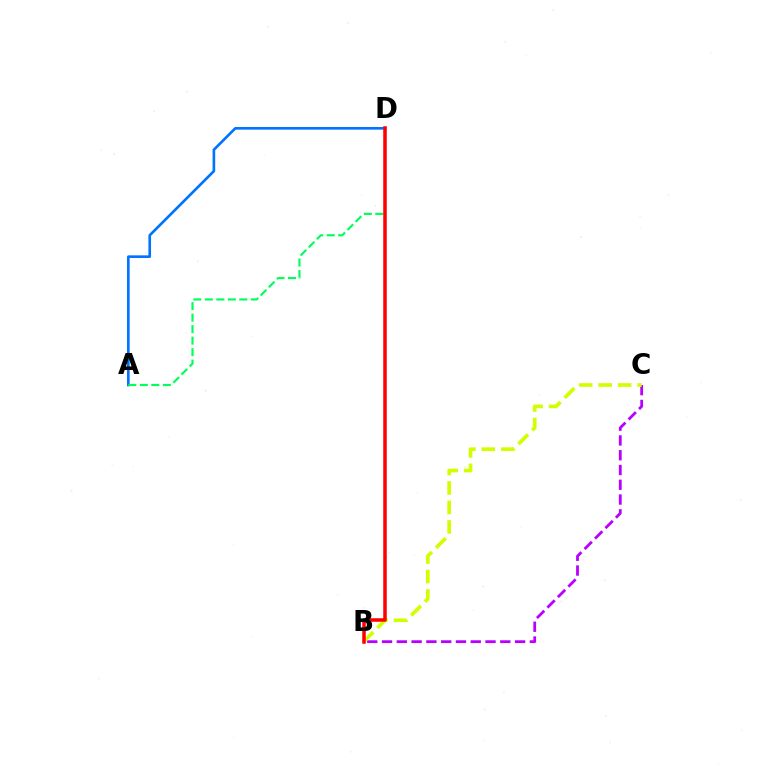{('A', 'D'): [{'color': '#0074ff', 'line_style': 'solid', 'thickness': 1.9}, {'color': '#00ff5c', 'line_style': 'dashed', 'thickness': 1.56}], ('B', 'C'): [{'color': '#b900ff', 'line_style': 'dashed', 'thickness': 2.01}, {'color': '#d1ff00', 'line_style': 'dashed', 'thickness': 2.65}], ('B', 'D'): [{'color': '#ff0000', 'line_style': 'solid', 'thickness': 2.54}]}